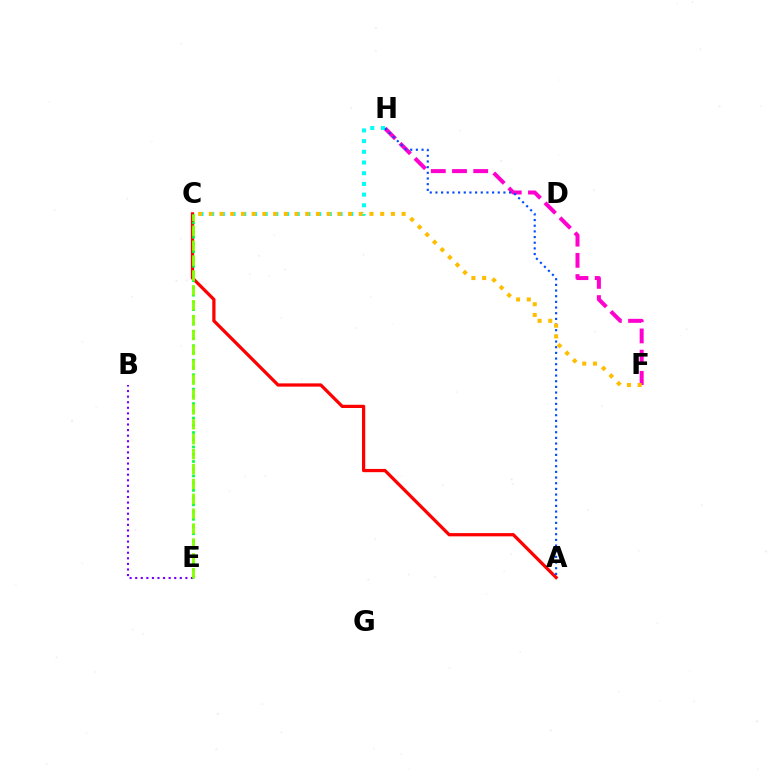{('A', 'C'): [{'color': '#ff0000', 'line_style': 'solid', 'thickness': 2.33}], ('F', 'H'): [{'color': '#ff00cf', 'line_style': 'dashed', 'thickness': 2.88}], ('C', 'H'): [{'color': '#00fff6', 'line_style': 'dotted', 'thickness': 2.91}], ('C', 'E'): [{'color': '#00ff39', 'line_style': 'dotted', 'thickness': 1.96}, {'color': '#84ff00', 'line_style': 'dashed', 'thickness': 2.02}], ('B', 'E'): [{'color': '#7200ff', 'line_style': 'dotted', 'thickness': 1.51}], ('A', 'H'): [{'color': '#004bff', 'line_style': 'dotted', 'thickness': 1.54}], ('C', 'F'): [{'color': '#ffbd00', 'line_style': 'dotted', 'thickness': 2.91}]}